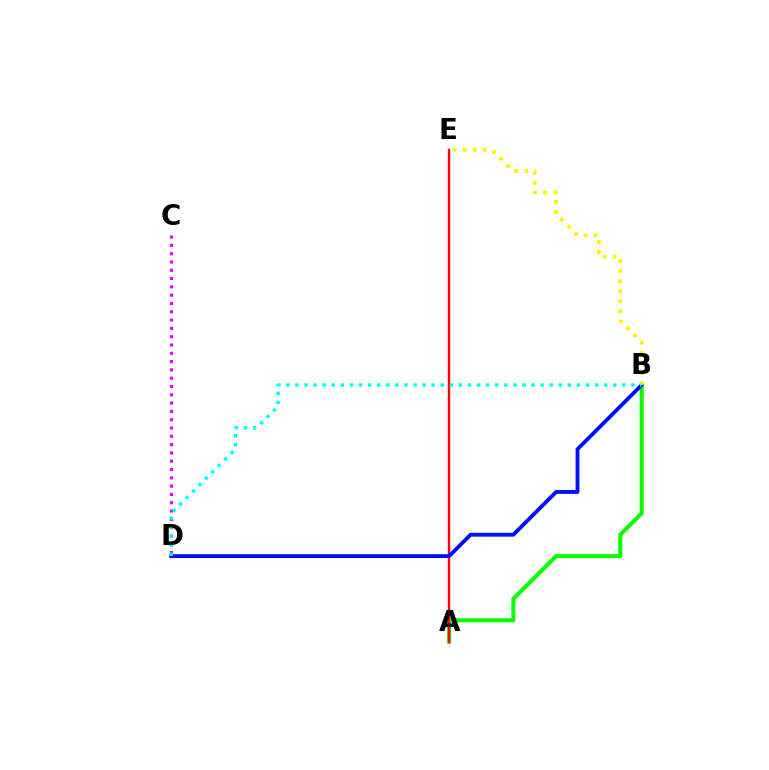{('A', 'B'): [{'color': '#08ff00', 'line_style': 'solid', 'thickness': 2.91}], ('C', 'D'): [{'color': '#ee00ff', 'line_style': 'dotted', 'thickness': 2.26}], ('A', 'E'): [{'color': '#ff0000', 'line_style': 'solid', 'thickness': 1.74}], ('B', 'D'): [{'color': '#0010ff', 'line_style': 'solid', 'thickness': 2.78}, {'color': '#00fff6', 'line_style': 'dotted', 'thickness': 2.47}], ('B', 'E'): [{'color': '#fcf500', 'line_style': 'dotted', 'thickness': 2.74}]}